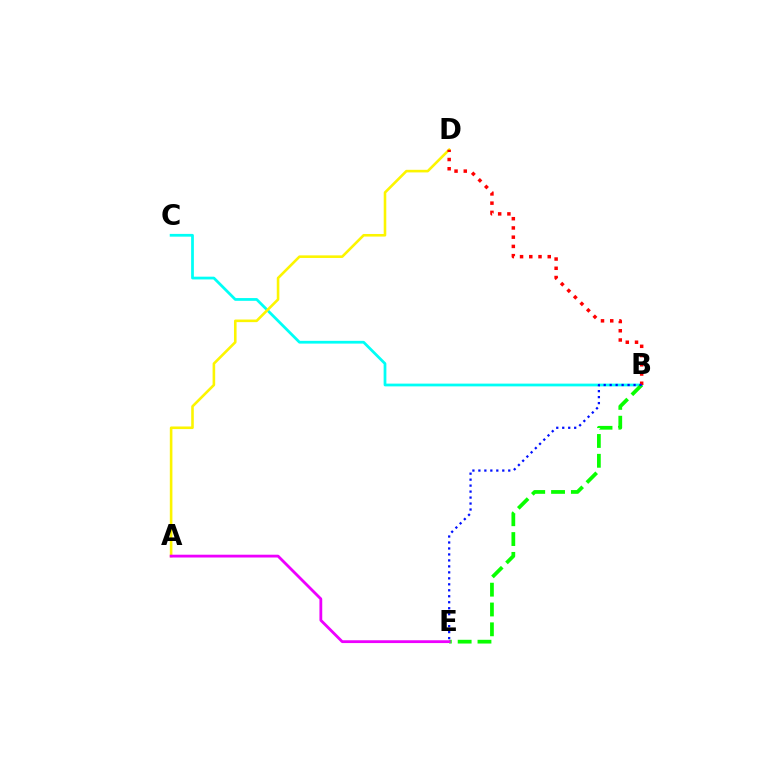{('B', 'C'): [{'color': '#00fff6', 'line_style': 'solid', 'thickness': 1.98}], ('B', 'E'): [{'color': '#08ff00', 'line_style': 'dashed', 'thickness': 2.69}, {'color': '#0010ff', 'line_style': 'dotted', 'thickness': 1.62}], ('A', 'D'): [{'color': '#fcf500', 'line_style': 'solid', 'thickness': 1.87}], ('B', 'D'): [{'color': '#ff0000', 'line_style': 'dotted', 'thickness': 2.51}], ('A', 'E'): [{'color': '#ee00ff', 'line_style': 'solid', 'thickness': 2.02}]}